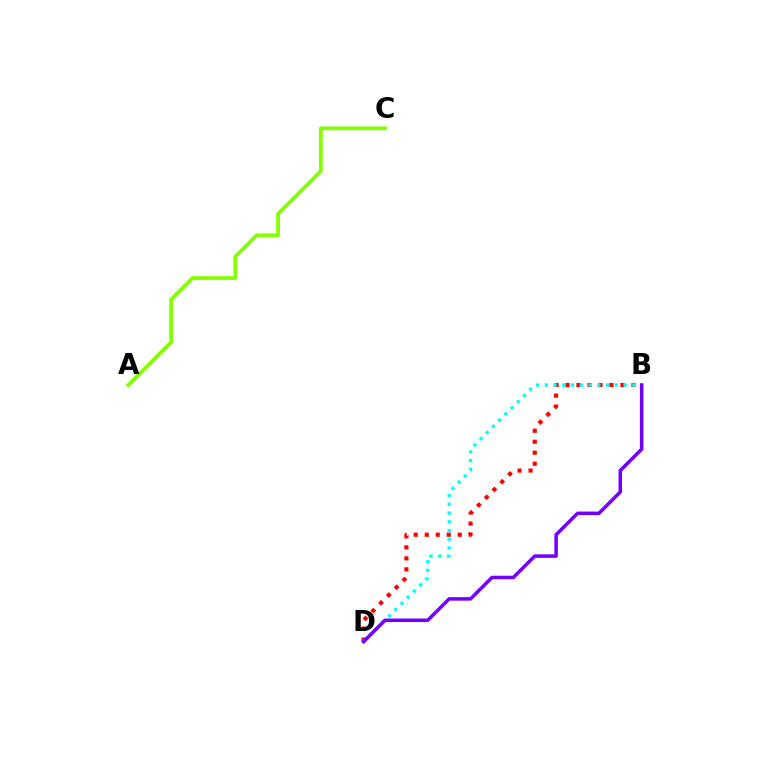{('A', 'C'): [{'color': '#84ff00', 'line_style': 'solid', 'thickness': 2.71}], ('B', 'D'): [{'color': '#ff0000', 'line_style': 'dotted', 'thickness': 2.99}, {'color': '#00fff6', 'line_style': 'dotted', 'thickness': 2.38}, {'color': '#7200ff', 'line_style': 'solid', 'thickness': 2.54}]}